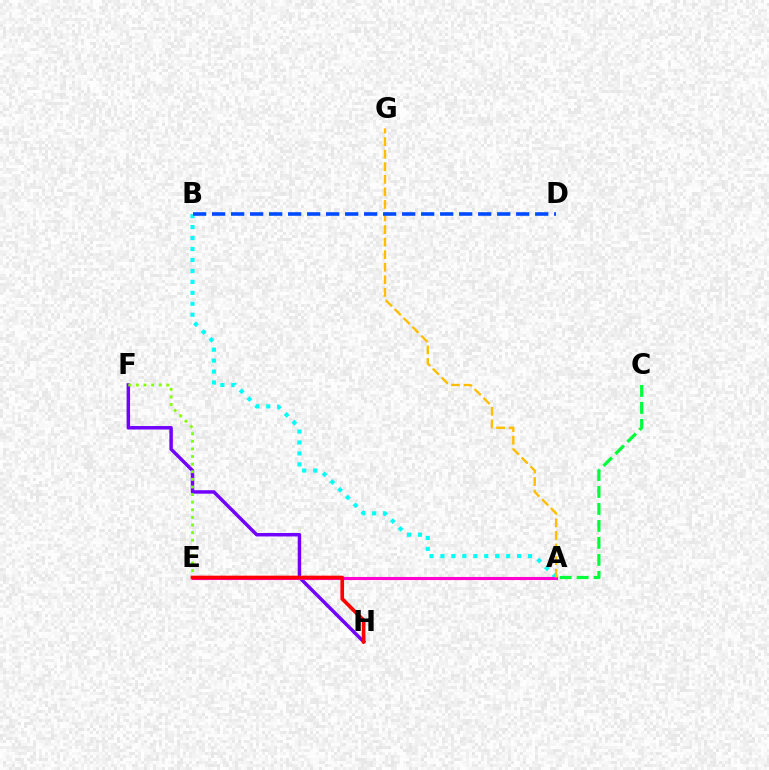{('A', 'B'): [{'color': '#00fff6', 'line_style': 'dotted', 'thickness': 2.98}], ('F', 'H'): [{'color': '#7200ff', 'line_style': 'solid', 'thickness': 2.49}], ('E', 'F'): [{'color': '#84ff00', 'line_style': 'dotted', 'thickness': 2.07}], ('A', 'E'): [{'color': '#ff00cf', 'line_style': 'solid', 'thickness': 2.22}], ('E', 'H'): [{'color': '#ff0000', 'line_style': 'solid', 'thickness': 2.64}], ('A', 'C'): [{'color': '#00ff39', 'line_style': 'dashed', 'thickness': 2.31}], ('A', 'G'): [{'color': '#ffbd00', 'line_style': 'dashed', 'thickness': 1.71}], ('B', 'D'): [{'color': '#004bff', 'line_style': 'dashed', 'thickness': 2.58}]}